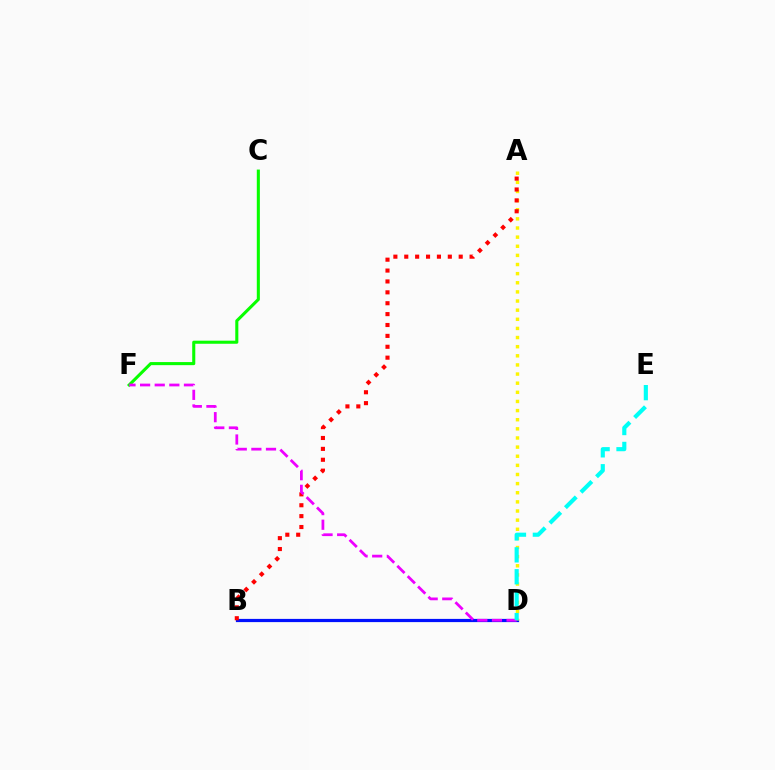{('B', 'D'): [{'color': '#0010ff', 'line_style': 'solid', 'thickness': 2.31}], ('A', 'D'): [{'color': '#fcf500', 'line_style': 'dotted', 'thickness': 2.48}], ('C', 'F'): [{'color': '#08ff00', 'line_style': 'solid', 'thickness': 2.21}], ('A', 'B'): [{'color': '#ff0000', 'line_style': 'dotted', 'thickness': 2.96}], ('D', 'F'): [{'color': '#ee00ff', 'line_style': 'dashed', 'thickness': 1.99}], ('D', 'E'): [{'color': '#00fff6', 'line_style': 'dashed', 'thickness': 2.98}]}